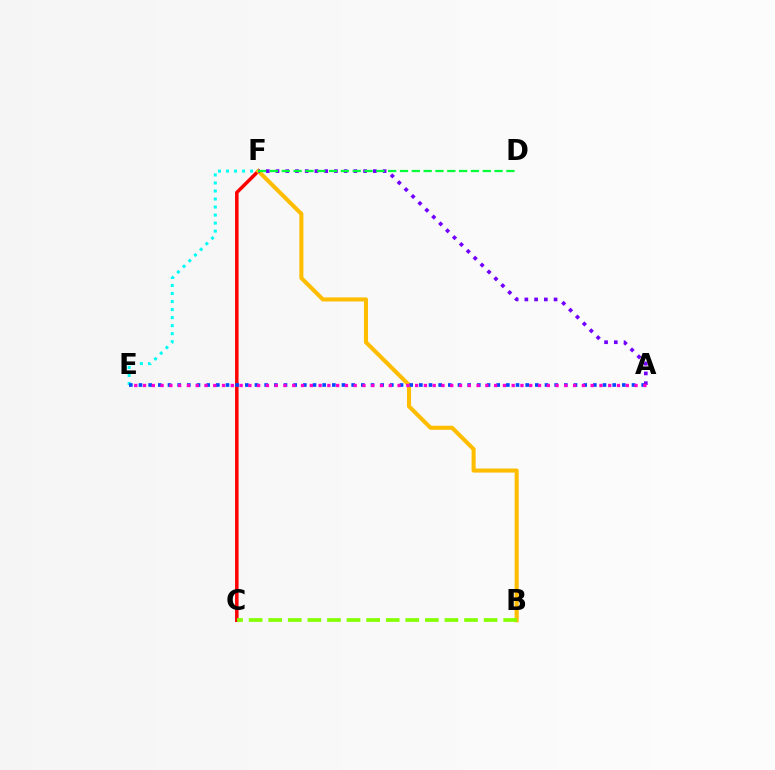{('C', 'F'): [{'color': '#ff0000', 'line_style': 'solid', 'thickness': 2.53}], ('E', 'F'): [{'color': '#00fff6', 'line_style': 'dotted', 'thickness': 2.18}], ('B', 'F'): [{'color': '#ffbd00', 'line_style': 'solid', 'thickness': 2.93}], ('A', 'E'): [{'color': '#004bff', 'line_style': 'dotted', 'thickness': 2.63}, {'color': '#ff00cf', 'line_style': 'dotted', 'thickness': 2.38}], ('A', 'F'): [{'color': '#7200ff', 'line_style': 'dotted', 'thickness': 2.64}], ('D', 'F'): [{'color': '#00ff39', 'line_style': 'dashed', 'thickness': 1.61}], ('B', 'C'): [{'color': '#84ff00', 'line_style': 'dashed', 'thickness': 2.66}]}